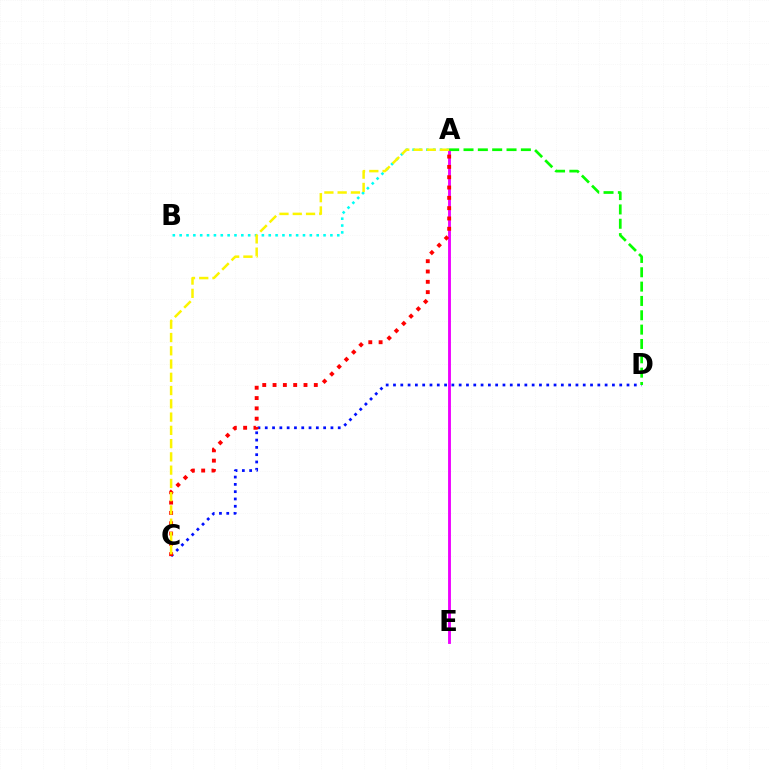{('C', 'D'): [{'color': '#0010ff', 'line_style': 'dotted', 'thickness': 1.98}], ('A', 'B'): [{'color': '#00fff6', 'line_style': 'dotted', 'thickness': 1.86}], ('A', 'E'): [{'color': '#ee00ff', 'line_style': 'solid', 'thickness': 2.06}], ('A', 'C'): [{'color': '#ff0000', 'line_style': 'dotted', 'thickness': 2.8}, {'color': '#fcf500', 'line_style': 'dashed', 'thickness': 1.8}], ('A', 'D'): [{'color': '#08ff00', 'line_style': 'dashed', 'thickness': 1.95}]}